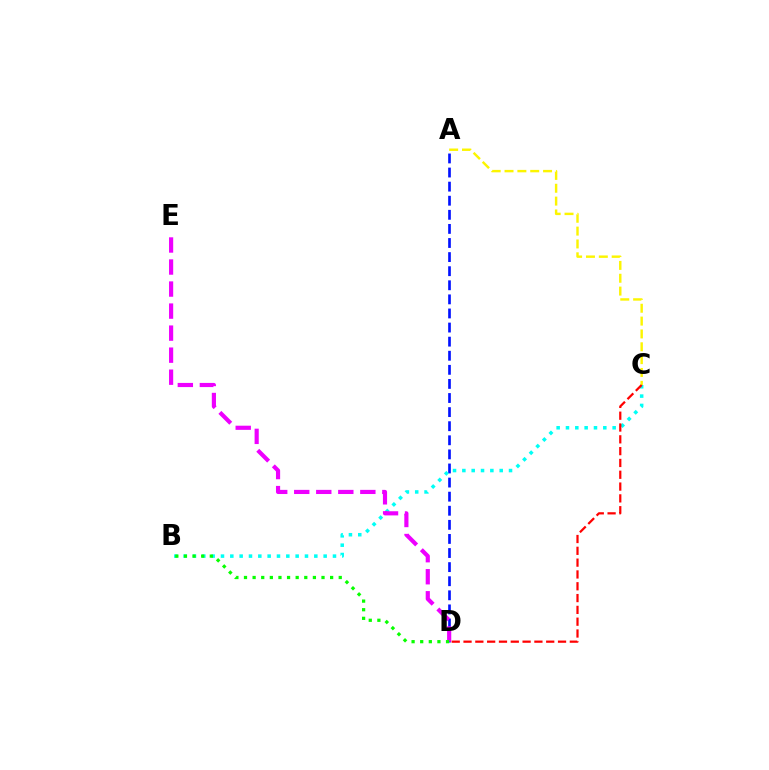{('A', 'C'): [{'color': '#fcf500', 'line_style': 'dashed', 'thickness': 1.75}], ('A', 'D'): [{'color': '#0010ff', 'line_style': 'dashed', 'thickness': 1.91}], ('B', 'C'): [{'color': '#00fff6', 'line_style': 'dotted', 'thickness': 2.54}], ('C', 'D'): [{'color': '#ff0000', 'line_style': 'dashed', 'thickness': 1.6}], ('D', 'E'): [{'color': '#ee00ff', 'line_style': 'dashed', 'thickness': 2.99}], ('B', 'D'): [{'color': '#08ff00', 'line_style': 'dotted', 'thickness': 2.34}]}